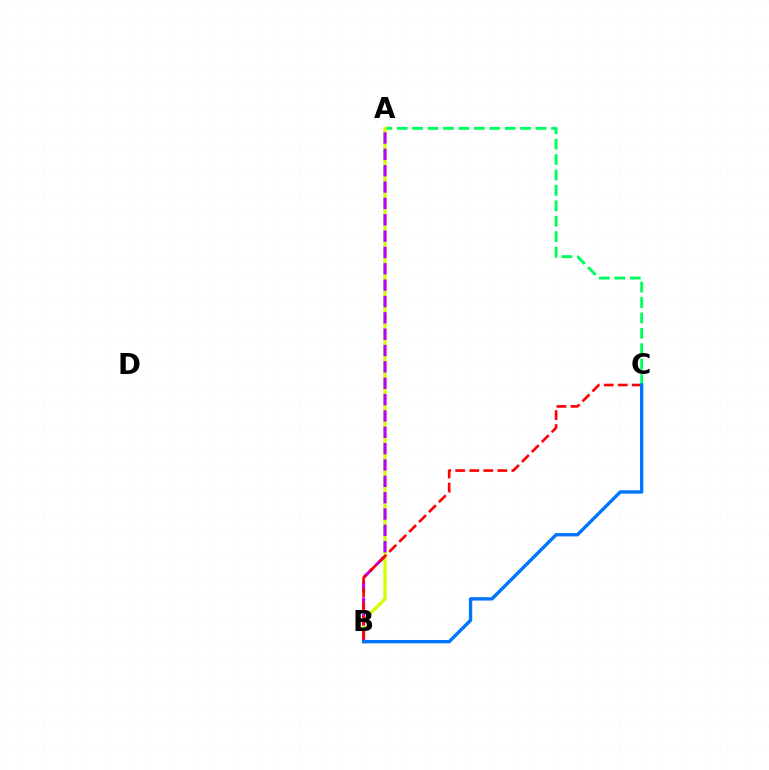{('A', 'C'): [{'color': '#00ff5c', 'line_style': 'dashed', 'thickness': 2.1}], ('A', 'B'): [{'color': '#d1ff00', 'line_style': 'solid', 'thickness': 2.37}, {'color': '#b900ff', 'line_style': 'dashed', 'thickness': 2.22}], ('B', 'C'): [{'color': '#ff0000', 'line_style': 'dashed', 'thickness': 1.91}, {'color': '#0074ff', 'line_style': 'solid', 'thickness': 2.41}]}